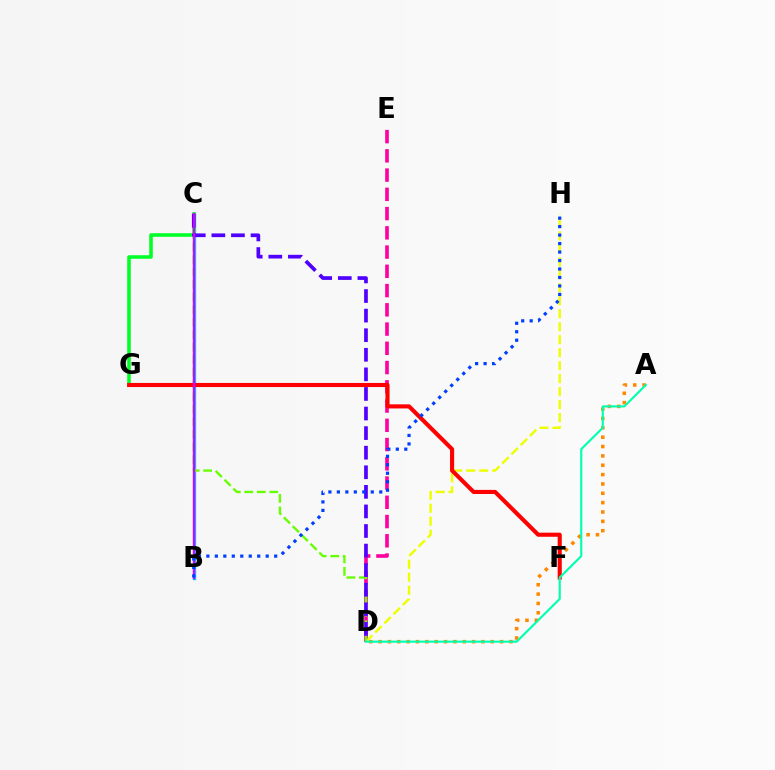{('B', 'C'): [{'color': '#00c7ff', 'line_style': 'solid', 'thickness': 2.4}, {'color': '#d600ff', 'line_style': 'solid', 'thickness': 1.63}], ('D', 'E'): [{'color': '#ff00a0', 'line_style': 'dashed', 'thickness': 2.61}], ('C', 'G'): [{'color': '#00ff27', 'line_style': 'solid', 'thickness': 2.56}], ('D', 'H'): [{'color': '#eeff00', 'line_style': 'dashed', 'thickness': 1.76}], ('A', 'D'): [{'color': '#ff8800', 'line_style': 'dotted', 'thickness': 2.54}, {'color': '#00ffaf', 'line_style': 'solid', 'thickness': 1.53}], ('C', 'D'): [{'color': '#66ff00', 'line_style': 'dashed', 'thickness': 1.7}, {'color': '#4f00ff', 'line_style': 'dashed', 'thickness': 2.66}], ('F', 'G'): [{'color': '#ff0000', 'line_style': 'solid', 'thickness': 2.95}], ('B', 'H'): [{'color': '#003fff', 'line_style': 'dotted', 'thickness': 2.3}]}